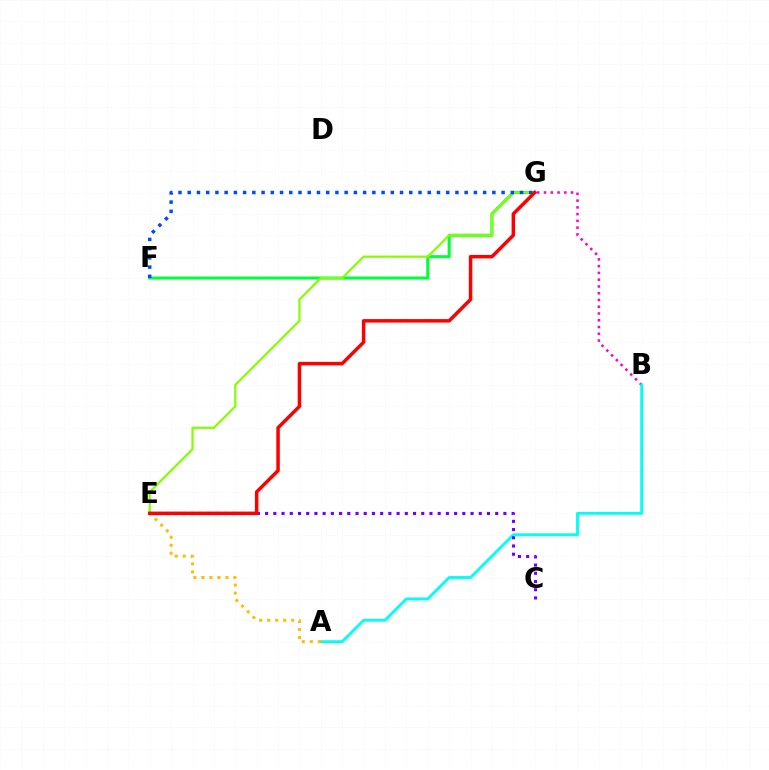{('F', 'G'): [{'color': '#00ff39', 'line_style': 'solid', 'thickness': 2.18}, {'color': '#004bff', 'line_style': 'dotted', 'thickness': 2.51}], ('B', 'G'): [{'color': '#ff00cf', 'line_style': 'dotted', 'thickness': 1.84}], ('A', 'B'): [{'color': '#00fff6', 'line_style': 'solid', 'thickness': 2.05}], ('C', 'E'): [{'color': '#7200ff', 'line_style': 'dotted', 'thickness': 2.23}], ('A', 'E'): [{'color': '#ffbd00', 'line_style': 'dotted', 'thickness': 2.17}], ('E', 'G'): [{'color': '#84ff00', 'line_style': 'solid', 'thickness': 1.59}, {'color': '#ff0000', 'line_style': 'solid', 'thickness': 2.51}]}